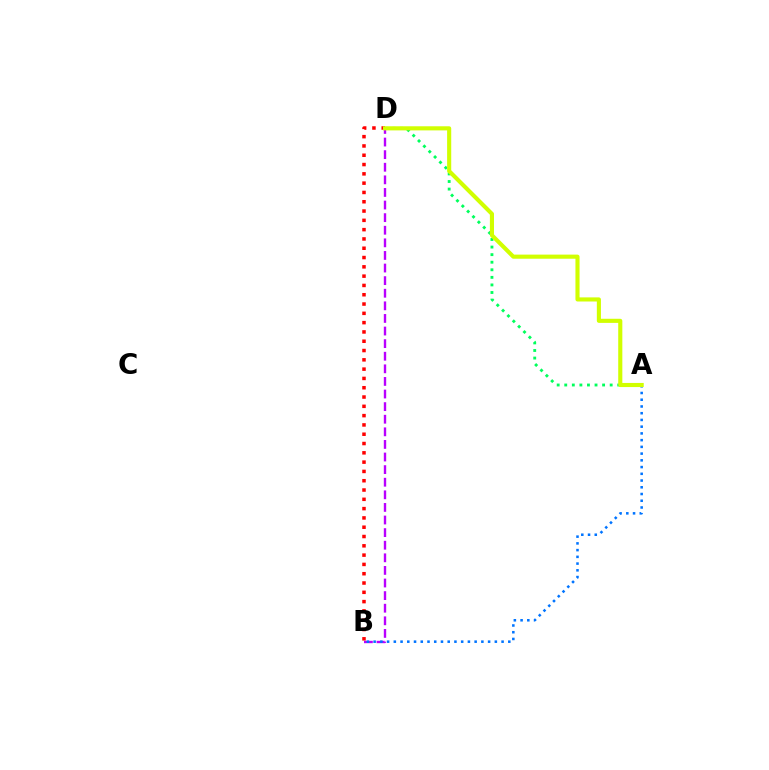{('B', 'D'): [{'color': '#b900ff', 'line_style': 'dashed', 'thickness': 1.71}, {'color': '#ff0000', 'line_style': 'dotted', 'thickness': 2.53}], ('A', 'D'): [{'color': '#00ff5c', 'line_style': 'dotted', 'thickness': 2.06}, {'color': '#d1ff00', 'line_style': 'solid', 'thickness': 2.96}], ('A', 'B'): [{'color': '#0074ff', 'line_style': 'dotted', 'thickness': 1.83}]}